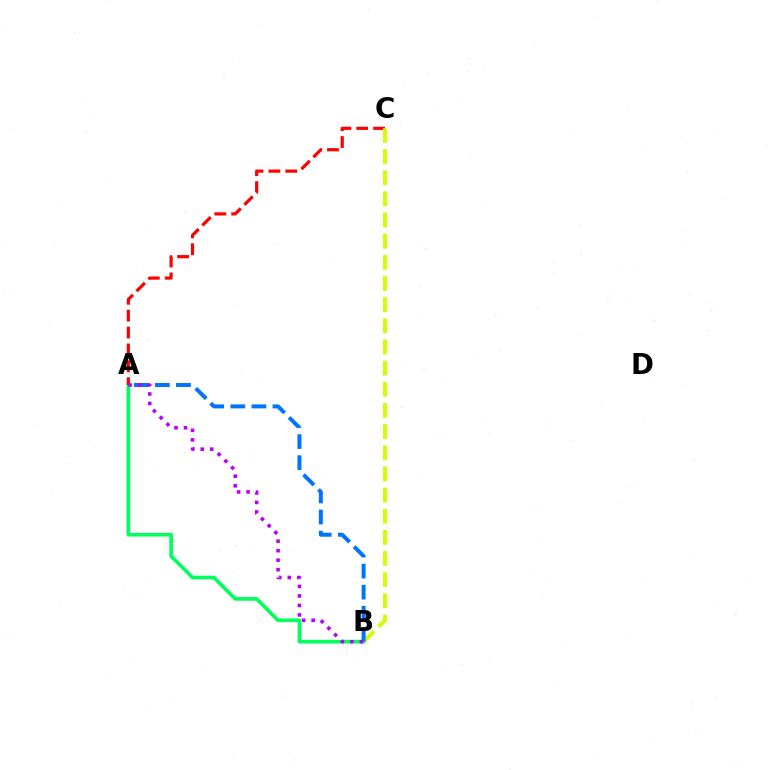{('A', 'B'): [{'color': '#00ff5c', 'line_style': 'solid', 'thickness': 2.63}, {'color': '#0074ff', 'line_style': 'dashed', 'thickness': 2.86}, {'color': '#b900ff', 'line_style': 'dotted', 'thickness': 2.59}], ('A', 'C'): [{'color': '#ff0000', 'line_style': 'dashed', 'thickness': 2.29}], ('B', 'C'): [{'color': '#d1ff00', 'line_style': 'dashed', 'thickness': 2.87}]}